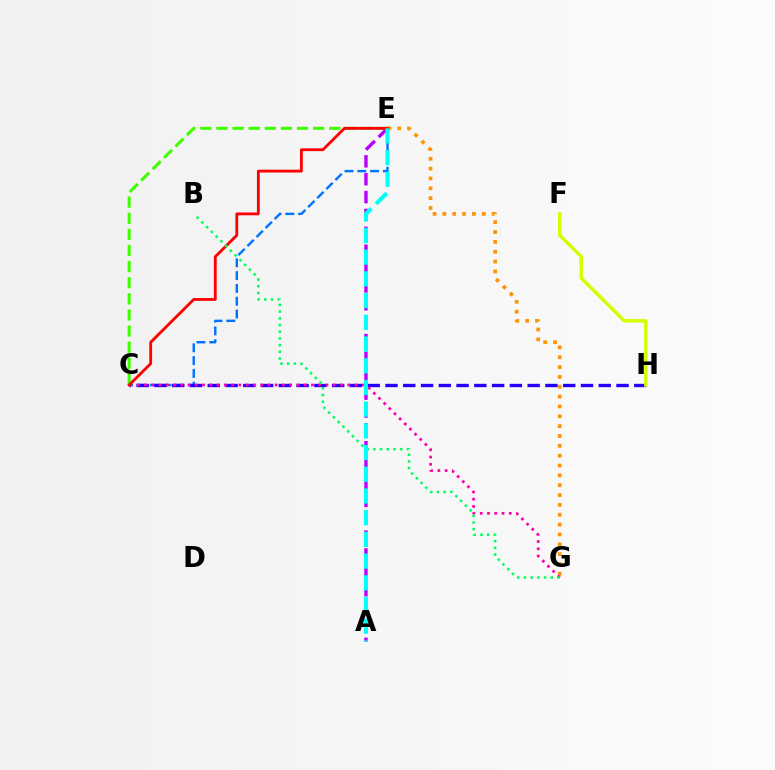{('E', 'G'): [{'color': '#ff9400', 'line_style': 'dotted', 'thickness': 2.67}], ('C', 'E'): [{'color': '#0074ff', 'line_style': 'dashed', 'thickness': 1.74}, {'color': '#3dff00', 'line_style': 'dashed', 'thickness': 2.19}, {'color': '#ff0000', 'line_style': 'solid', 'thickness': 2.03}], ('A', 'E'): [{'color': '#b900ff', 'line_style': 'dashed', 'thickness': 2.43}, {'color': '#00fff6', 'line_style': 'dashed', 'thickness': 2.95}], ('C', 'H'): [{'color': '#2500ff', 'line_style': 'dashed', 'thickness': 2.41}], ('C', 'G'): [{'color': '#ff00ac', 'line_style': 'dotted', 'thickness': 1.97}], ('F', 'H'): [{'color': '#d1ff00', 'line_style': 'solid', 'thickness': 2.48}], ('B', 'G'): [{'color': '#00ff5c', 'line_style': 'dotted', 'thickness': 1.82}]}